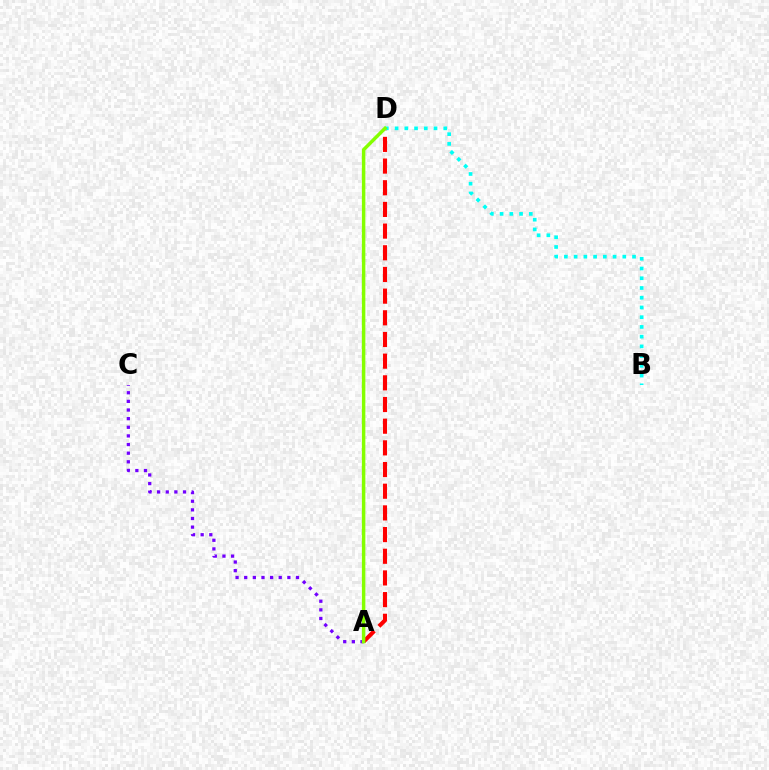{('A', 'C'): [{'color': '#7200ff', 'line_style': 'dotted', 'thickness': 2.35}], ('A', 'D'): [{'color': '#ff0000', 'line_style': 'dashed', 'thickness': 2.94}, {'color': '#84ff00', 'line_style': 'solid', 'thickness': 2.49}], ('B', 'D'): [{'color': '#00fff6', 'line_style': 'dotted', 'thickness': 2.65}]}